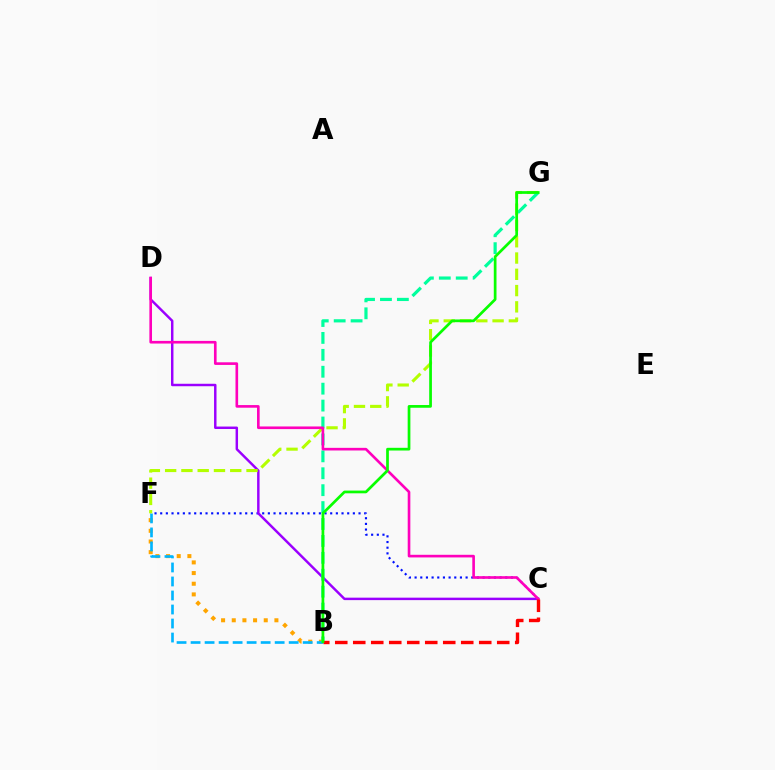{('C', 'F'): [{'color': '#0010ff', 'line_style': 'dotted', 'thickness': 1.54}], ('B', 'F'): [{'color': '#ffa500', 'line_style': 'dotted', 'thickness': 2.9}, {'color': '#00b5ff', 'line_style': 'dashed', 'thickness': 1.9}], ('C', 'D'): [{'color': '#9b00ff', 'line_style': 'solid', 'thickness': 1.77}, {'color': '#ff00bd', 'line_style': 'solid', 'thickness': 1.9}], ('F', 'G'): [{'color': '#b3ff00', 'line_style': 'dashed', 'thickness': 2.21}], ('B', 'G'): [{'color': '#00ff9d', 'line_style': 'dashed', 'thickness': 2.3}, {'color': '#08ff00', 'line_style': 'solid', 'thickness': 1.96}], ('B', 'C'): [{'color': '#ff0000', 'line_style': 'dashed', 'thickness': 2.44}]}